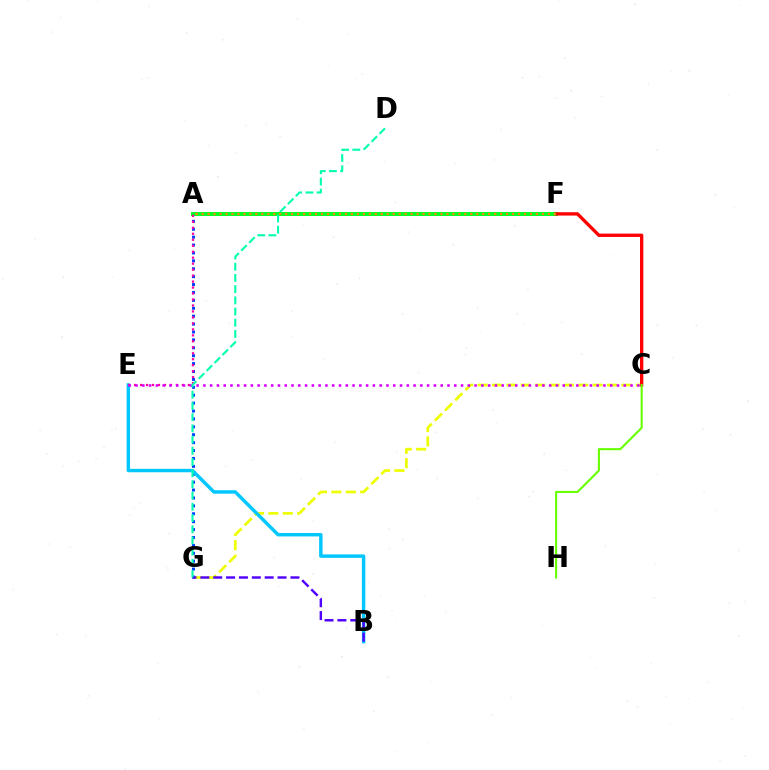{('C', 'G'): [{'color': '#eeff00', 'line_style': 'dashed', 'thickness': 1.95}], ('A', 'G'): [{'color': '#003fff', 'line_style': 'dotted', 'thickness': 2.15}], ('A', 'F'): [{'color': '#00ff27', 'line_style': 'solid', 'thickness': 2.87}, {'color': '#ff8800', 'line_style': 'dotted', 'thickness': 1.62}], ('B', 'E'): [{'color': '#00c7ff', 'line_style': 'solid', 'thickness': 2.46}], ('C', 'F'): [{'color': '#ff0000', 'line_style': 'solid', 'thickness': 2.39}], ('B', 'G'): [{'color': '#4f00ff', 'line_style': 'dashed', 'thickness': 1.75}], ('A', 'E'): [{'color': '#ff00a0', 'line_style': 'dotted', 'thickness': 1.62}], ('C', 'E'): [{'color': '#d600ff', 'line_style': 'dotted', 'thickness': 1.84}], ('D', 'G'): [{'color': '#00ffaf', 'line_style': 'dashed', 'thickness': 1.52}], ('C', 'H'): [{'color': '#66ff00', 'line_style': 'solid', 'thickness': 1.5}]}